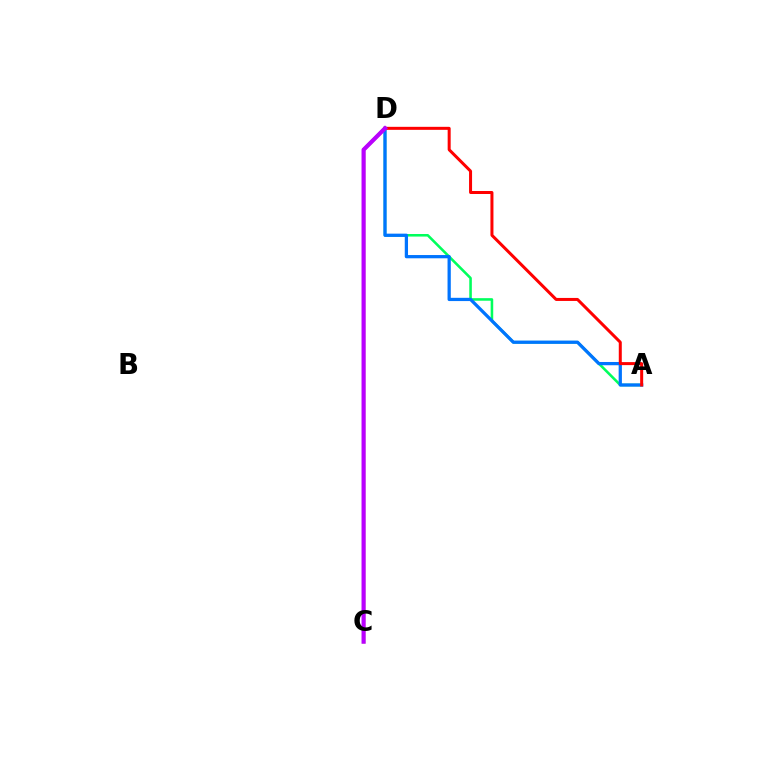{('C', 'D'): [{'color': '#d1ff00', 'line_style': 'solid', 'thickness': 2.34}, {'color': '#b900ff', 'line_style': 'solid', 'thickness': 2.99}], ('A', 'D'): [{'color': '#00ff5c', 'line_style': 'solid', 'thickness': 1.85}, {'color': '#0074ff', 'line_style': 'solid', 'thickness': 2.34}, {'color': '#ff0000', 'line_style': 'solid', 'thickness': 2.17}]}